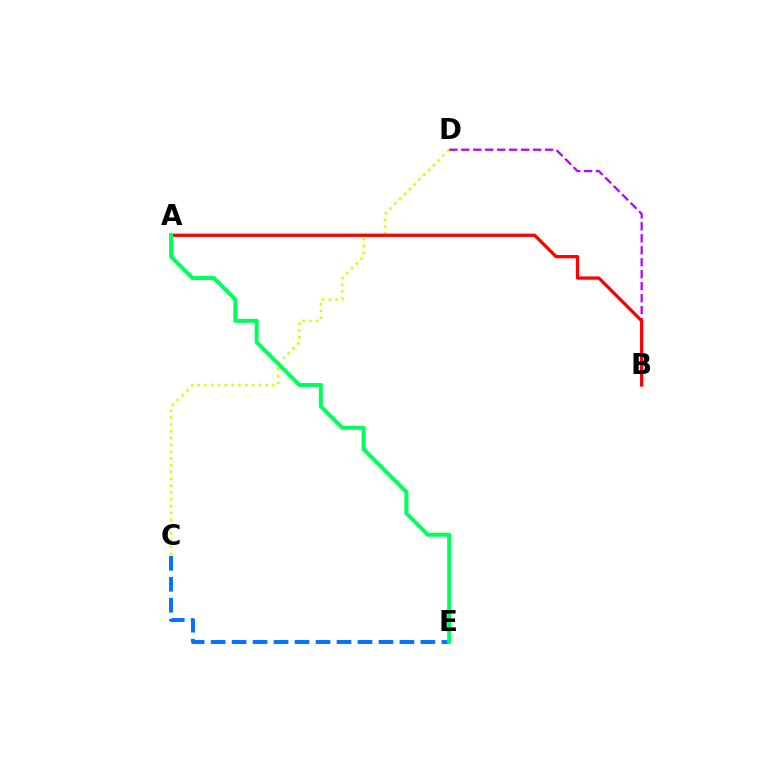{('C', 'D'): [{'color': '#d1ff00', 'line_style': 'dotted', 'thickness': 1.85}], ('B', 'D'): [{'color': '#b900ff', 'line_style': 'dashed', 'thickness': 1.63}], ('A', 'B'): [{'color': '#ff0000', 'line_style': 'solid', 'thickness': 2.36}], ('C', 'E'): [{'color': '#0074ff', 'line_style': 'dashed', 'thickness': 2.85}], ('A', 'E'): [{'color': '#00ff5c', 'line_style': 'solid', 'thickness': 2.9}]}